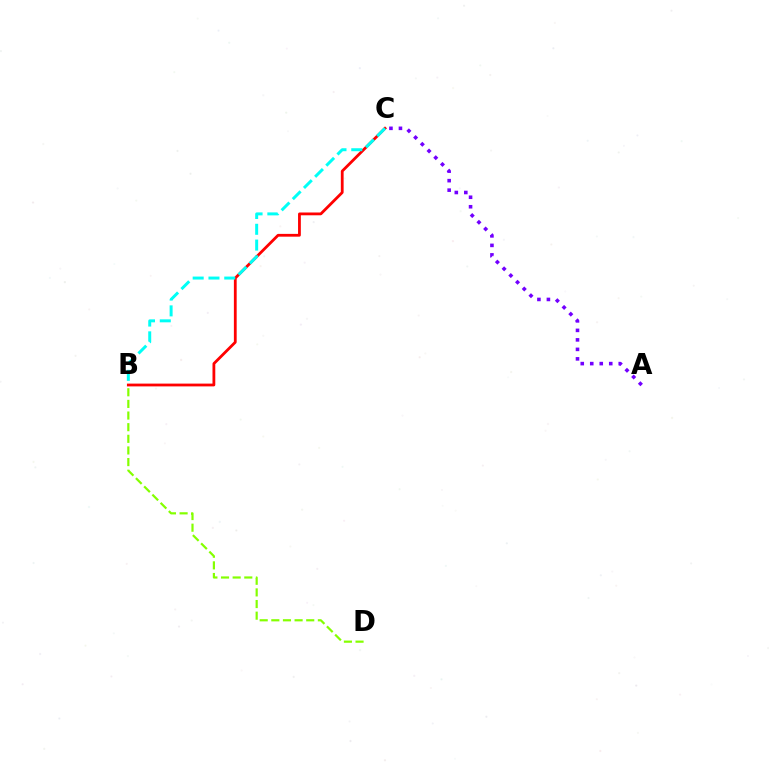{('B', 'C'): [{'color': '#ff0000', 'line_style': 'solid', 'thickness': 2.01}, {'color': '#00fff6', 'line_style': 'dashed', 'thickness': 2.14}], ('A', 'C'): [{'color': '#7200ff', 'line_style': 'dotted', 'thickness': 2.58}], ('B', 'D'): [{'color': '#84ff00', 'line_style': 'dashed', 'thickness': 1.58}]}